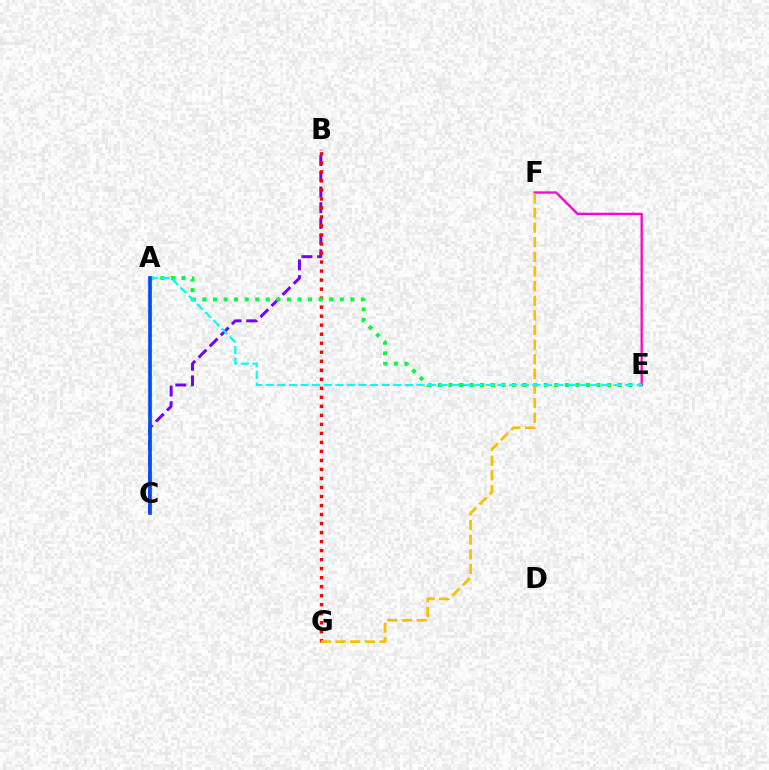{('A', 'C'): [{'color': '#84ff00', 'line_style': 'dashed', 'thickness': 1.72}, {'color': '#004bff', 'line_style': 'solid', 'thickness': 2.64}], ('E', 'F'): [{'color': '#ff00cf', 'line_style': 'solid', 'thickness': 1.65}], ('B', 'C'): [{'color': '#7200ff', 'line_style': 'dashed', 'thickness': 2.13}], ('B', 'G'): [{'color': '#ff0000', 'line_style': 'dotted', 'thickness': 2.45}], ('A', 'E'): [{'color': '#00ff39', 'line_style': 'dotted', 'thickness': 2.87}, {'color': '#00fff6', 'line_style': 'dashed', 'thickness': 1.57}], ('F', 'G'): [{'color': '#ffbd00', 'line_style': 'dashed', 'thickness': 1.99}]}